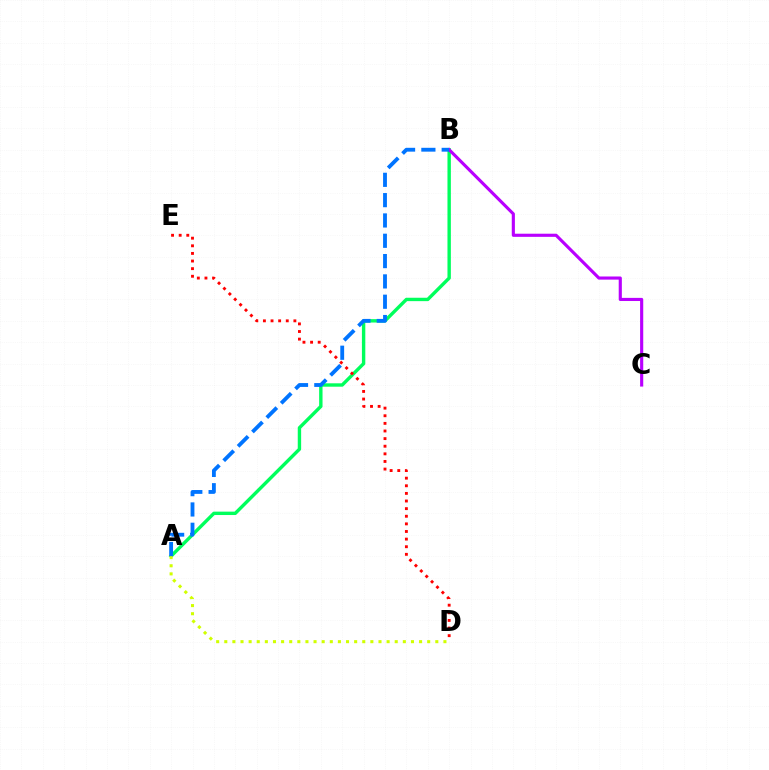{('A', 'B'): [{'color': '#00ff5c', 'line_style': 'solid', 'thickness': 2.44}, {'color': '#0074ff', 'line_style': 'dashed', 'thickness': 2.76}], ('A', 'D'): [{'color': '#d1ff00', 'line_style': 'dotted', 'thickness': 2.21}], ('B', 'C'): [{'color': '#b900ff', 'line_style': 'solid', 'thickness': 2.26}], ('D', 'E'): [{'color': '#ff0000', 'line_style': 'dotted', 'thickness': 2.07}]}